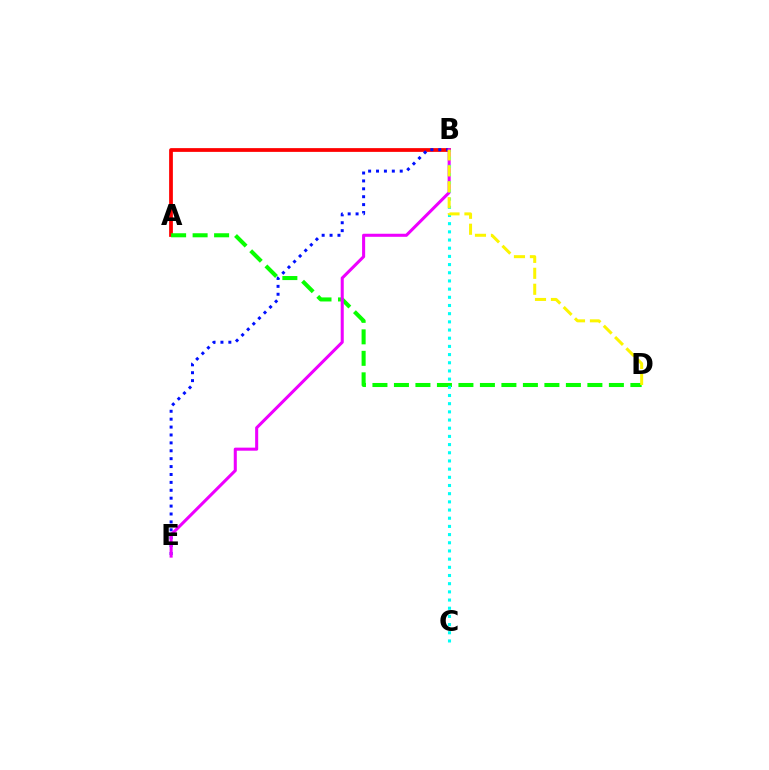{('A', 'B'): [{'color': '#ff0000', 'line_style': 'solid', 'thickness': 2.7}], ('B', 'E'): [{'color': '#0010ff', 'line_style': 'dotted', 'thickness': 2.15}, {'color': '#ee00ff', 'line_style': 'solid', 'thickness': 2.2}], ('A', 'D'): [{'color': '#08ff00', 'line_style': 'dashed', 'thickness': 2.92}], ('B', 'C'): [{'color': '#00fff6', 'line_style': 'dotted', 'thickness': 2.22}], ('B', 'D'): [{'color': '#fcf500', 'line_style': 'dashed', 'thickness': 2.17}]}